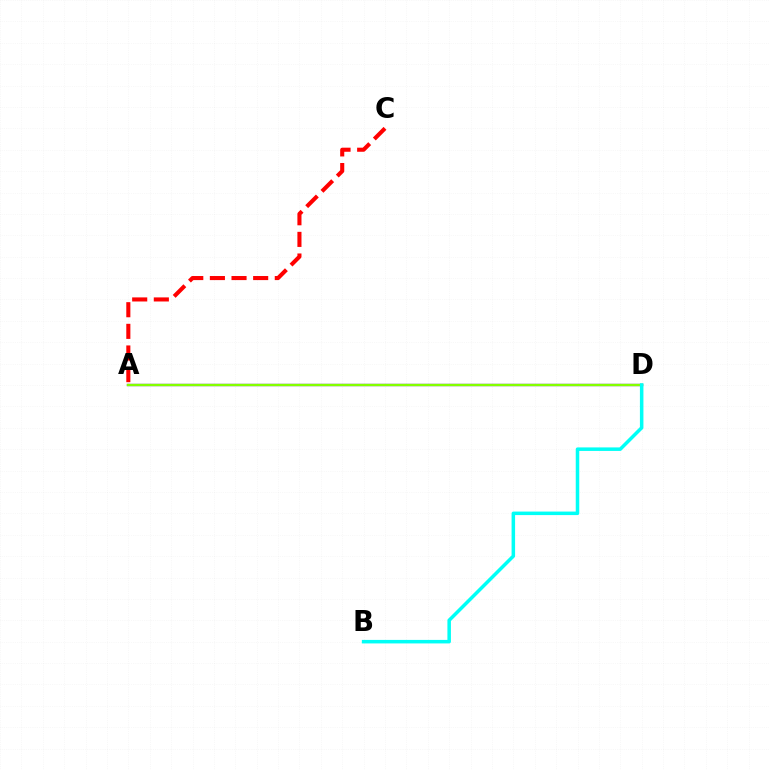{('A', 'D'): [{'color': '#7200ff', 'line_style': 'solid', 'thickness': 1.65}, {'color': '#84ff00', 'line_style': 'solid', 'thickness': 1.72}], ('A', 'C'): [{'color': '#ff0000', 'line_style': 'dashed', 'thickness': 2.94}], ('B', 'D'): [{'color': '#00fff6', 'line_style': 'solid', 'thickness': 2.53}]}